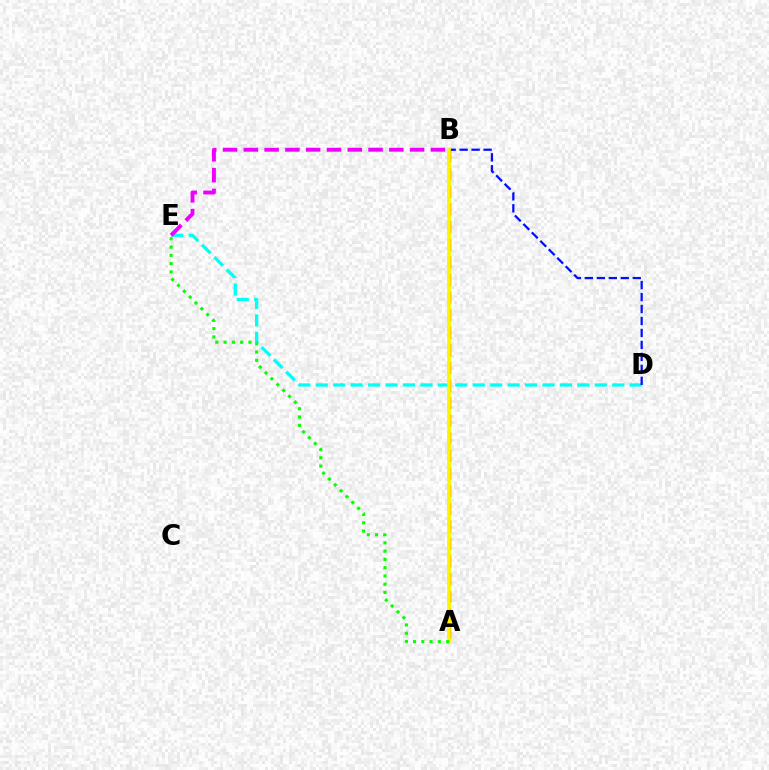{('D', 'E'): [{'color': '#00fff6', 'line_style': 'dashed', 'thickness': 2.37}], ('A', 'B'): [{'color': '#ff0000', 'line_style': 'dashed', 'thickness': 2.39}, {'color': '#fcf500', 'line_style': 'solid', 'thickness': 2.68}], ('B', 'D'): [{'color': '#0010ff', 'line_style': 'dashed', 'thickness': 1.63}], ('B', 'E'): [{'color': '#ee00ff', 'line_style': 'dashed', 'thickness': 2.82}], ('A', 'E'): [{'color': '#08ff00', 'line_style': 'dotted', 'thickness': 2.25}]}